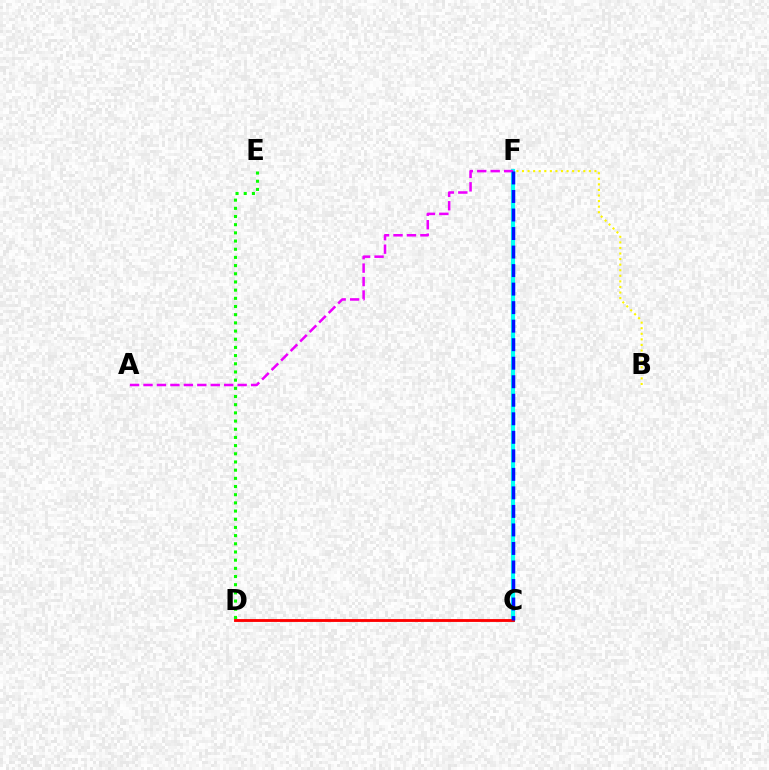{('B', 'F'): [{'color': '#fcf500', 'line_style': 'dotted', 'thickness': 1.51}], ('D', 'E'): [{'color': '#08ff00', 'line_style': 'dotted', 'thickness': 2.22}], ('C', 'F'): [{'color': '#00fff6', 'line_style': 'solid', 'thickness': 2.97}, {'color': '#0010ff', 'line_style': 'dashed', 'thickness': 2.52}], ('A', 'F'): [{'color': '#ee00ff', 'line_style': 'dashed', 'thickness': 1.83}], ('C', 'D'): [{'color': '#ff0000', 'line_style': 'solid', 'thickness': 2.06}]}